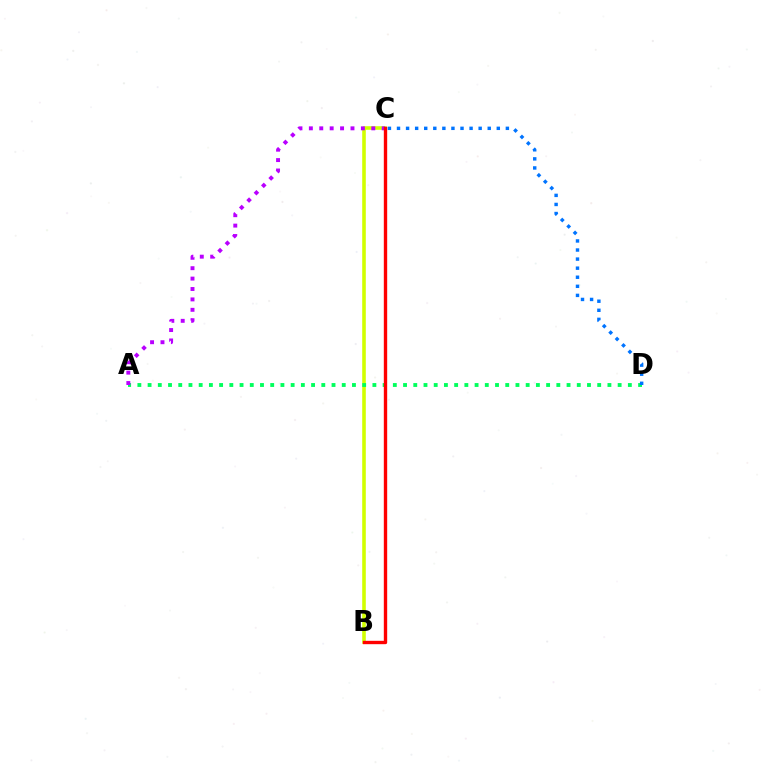{('B', 'C'): [{'color': '#d1ff00', 'line_style': 'solid', 'thickness': 2.59}, {'color': '#ff0000', 'line_style': 'solid', 'thickness': 2.42}], ('A', 'D'): [{'color': '#00ff5c', 'line_style': 'dotted', 'thickness': 2.78}], ('A', 'C'): [{'color': '#b900ff', 'line_style': 'dotted', 'thickness': 2.83}], ('C', 'D'): [{'color': '#0074ff', 'line_style': 'dotted', 'thickness': 2.46}]}